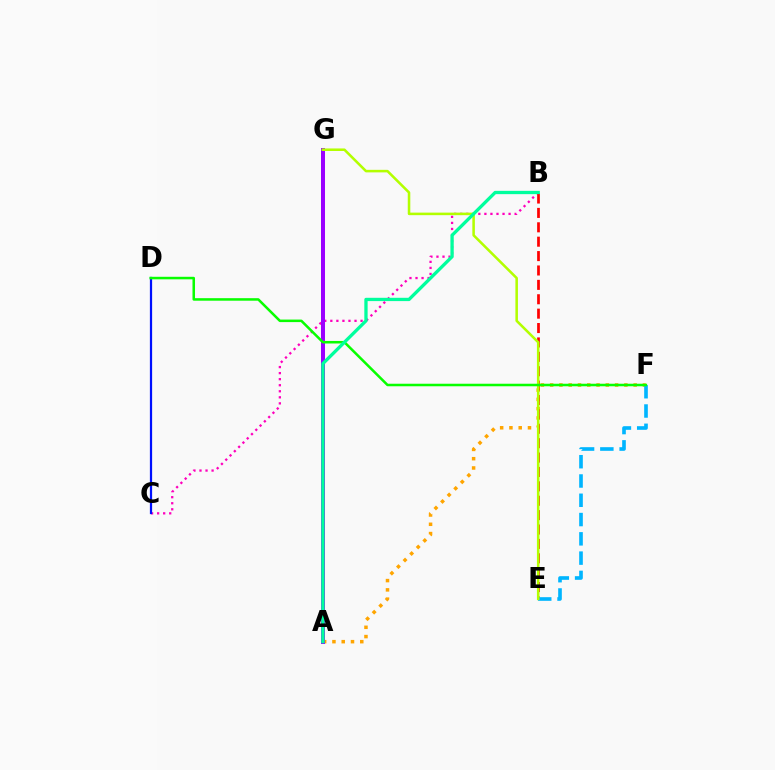{('A', 'F'): [{'color': '#ffa500', 'line_style': 'dotted', 'thickness': 2.52}], ('B', 'C'): [{'color': '#ff00bd', 'line_style': 'dotted', 'thickness': 1.64}], ('A', 'G'): [{'color': '#9b00ff', 'line_style': 'solid', 'thickness': 2.89}], ('B', 'E'): [{'color': '#ff0000', 'line_style': 'dashed', 'thickness': 1.96}], ('C', 'D'): [{'color': '#0010ff', 'line_style': 'solid', 'thickness': 1.61}], ('E', 'F'): [{'color': '#00b5ff', 'line_style': 'dashed', 'thickness': 2.62}], ('E', 'G'): [{'color': '#b3ff00', 'line_style': 'solid', 'thickness': 1.83}], ('D', 'F'): [{'color': '#08ff00', 'line_style': 'solid', 'thickness': 1.82}], ('A', 'B'): [{'color': '#00ff9d', 'line_style': 'solid', 'thickness': 2.37}]}